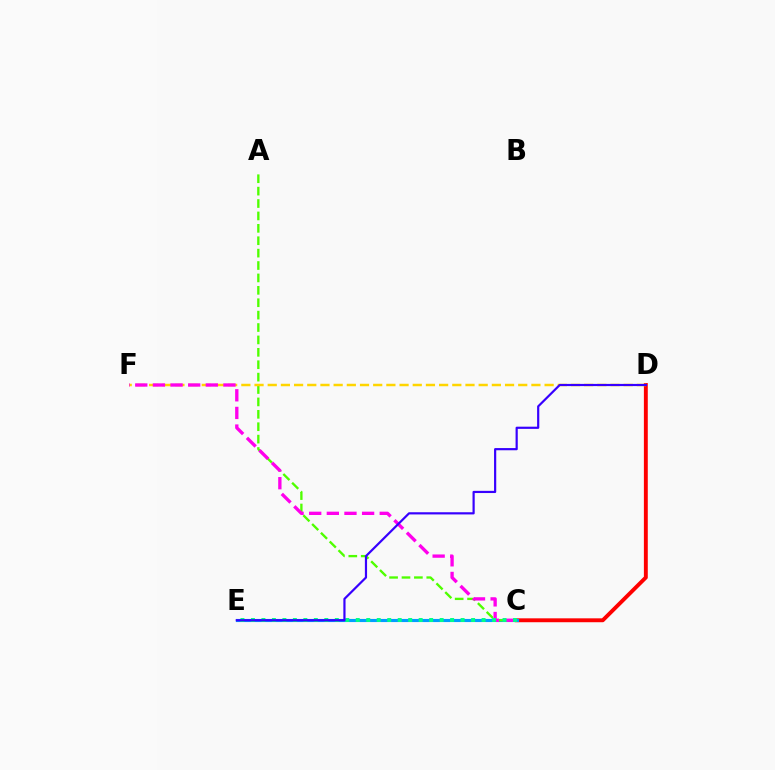{('C', 'D'): [{'color': '#ff0000', 'line_style': 'solid', 'thickness': 2.81}], ('C', 'E'): [{'color': '#009eff', 'line_style': 'solid', 'thickness': 2.24}, {'color': '#00ff86', 'line_style': 'dotted', 'thickness': 2.85}], ('A', 'C'): [{'color': '#4fff00', 'line_style': 'dashed', 'thickness': 1.68}], ('D', 'F'): [{'color': '#ffd500', 'line_style': 'dashed', 'thickness': 1.79}], ('C', 'F'): [{'color': '#ff00ed', 'line_style': 'dashed', 'thickness': 2.4}], ('D', 'E'): [{'color': '#3700ff', 'line_style': 'solid', 'thickness': 1.58}]}